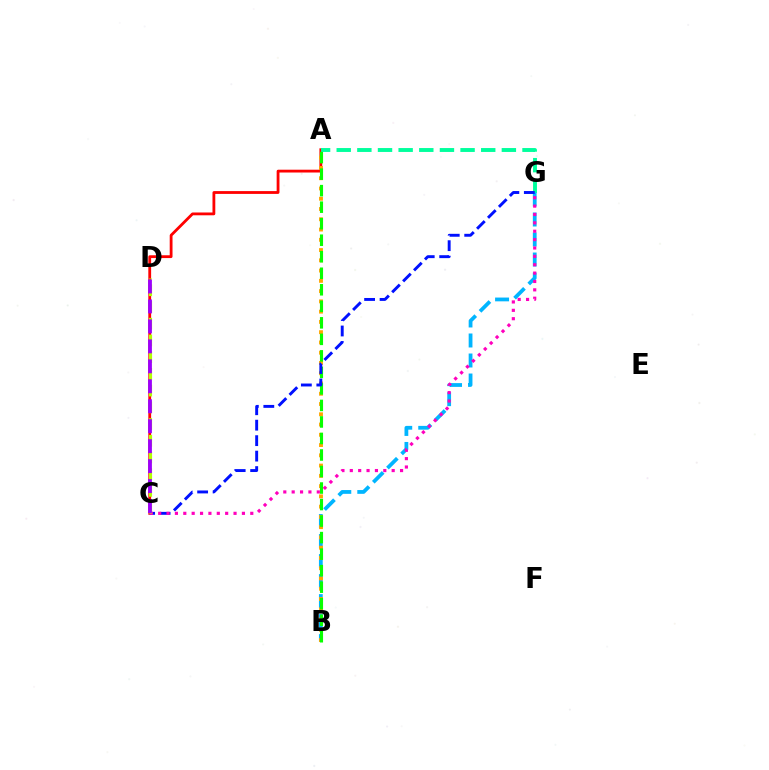{('A', 'C'): [{'color': '#ff0000', 'line_style': 'solid', 'thickness': 2.02}], ('A', 'G'): [{'color': '#00ff9d', 'line_style': 'dashed', 'thickness': 2.8}], ('B', 'G'): [{'color': '#00b5ff', 'line_style': 'dashed', 'thickness': 2.72}], ('A', 'B'): [{'color': '#ffa500', 'line_style': 'dotted', 'thickness': 2.79}, {'color': '#08ff00', 'line_style': 'dashed', 'thickness': 2.24}], ('C', 'G'): [{'color': '#0010ff', 'line_style': 'dashed', 'thickness': 2.1}, {'color': '#ff00bd', 'line_style': 'dotted', 'thickness': 2.28}], ('C', 'D'): [{'color': '#b3ff00', 'line_style': 'dashed', 'thickness': 2.27}, {'color': '#9b00ff', 'line_style': 'dashed', 'thickness': 2.71}]}